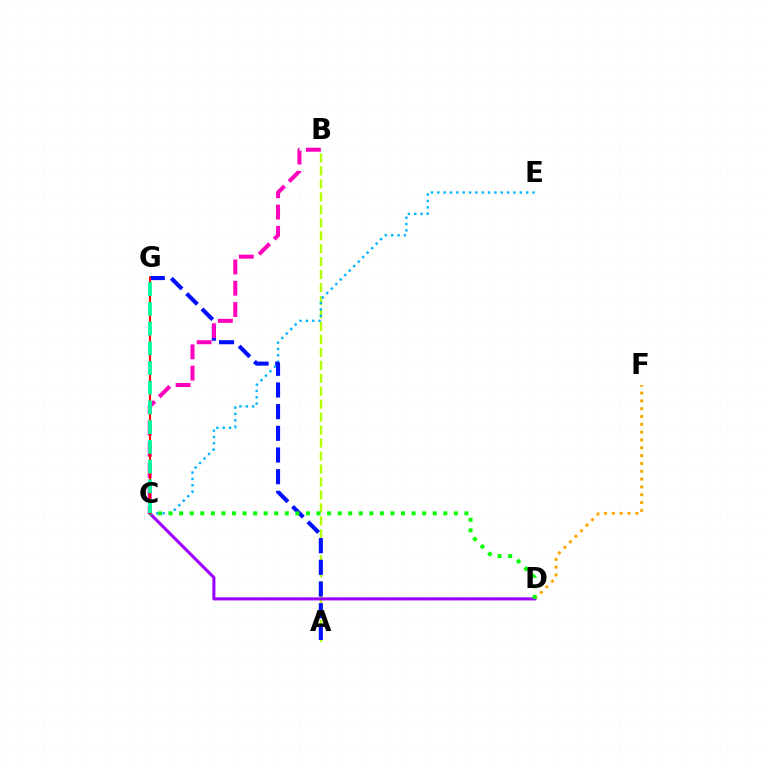{('D', 'F'): [{'color': '#ffa500', 'line_style': 'dotted', 'thickness': 2.12}], ('A', 'B'): [{'color': '#b3ff00', 'line_style': 'dashed', 'thickness': 1.76}], ('C', 'E'): [{'color': '#00b5ff', 'line_style': 'dotted', 'thickness': 1.72}], ('C', 'D'): [{'color': '#9b00ff', 'line_style': 'solid', 'thickness': 2.2}, {'color': '#08ff00', 'line_style': 'dotted', 'thickness': 2.87}], ('A', 'G'): [{'color': '#0010ff', 'line_style': 'dashed', 'thickness': 2.94}], ('B', 'C'): [{'color': '#ff00bd', 'line_style': 'dashed', 'thickness': 2.89}], ('C', 'G'): [{'color': '#ff0000', 'line_style': 'solid', 'thickness': 1.5}, {'color': '#00ff9d', 'line_style': 'dashed', 'thickness': 2.68}]}